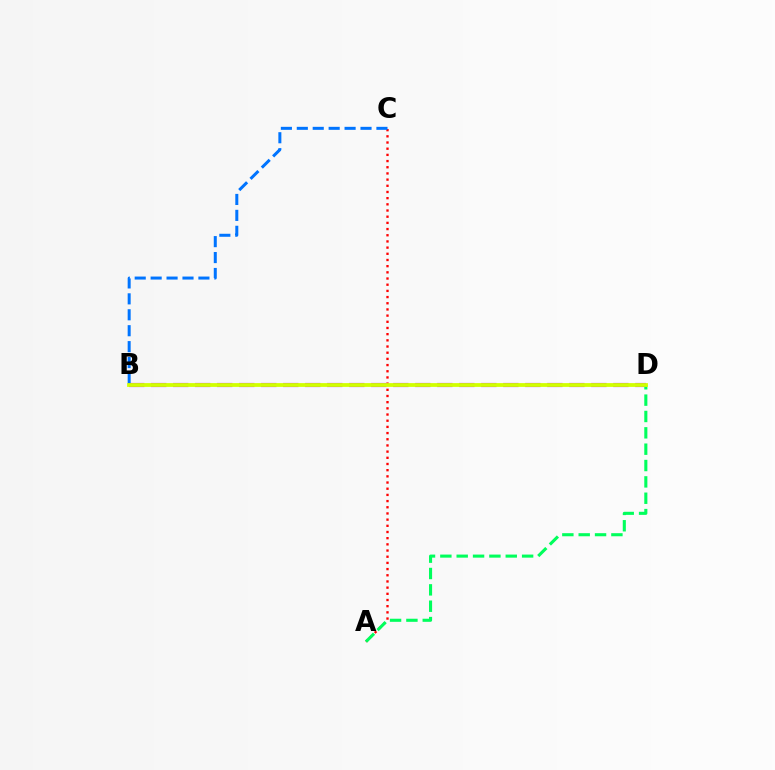{('A', 'C'): [{'color': '#ff0000', 'line_style': 'dotted', 'thickness': 1.68}], ('B', 'D'): [{'color': '#b900ff', 'line_style': 'dashed', 'thickness': 2.99}, {'color': '#d1ff00', 'line_style': 'solid', 'thickness': 2.73}], ('B', 'C'): [{'color': '#0074ff', 'line_style': 'dashed', 'thickness': 2.16}], ('A', 'D'): [{'color': '#00ff5c', 'line_style': 'dashed', 'thickness': 2.22}]}